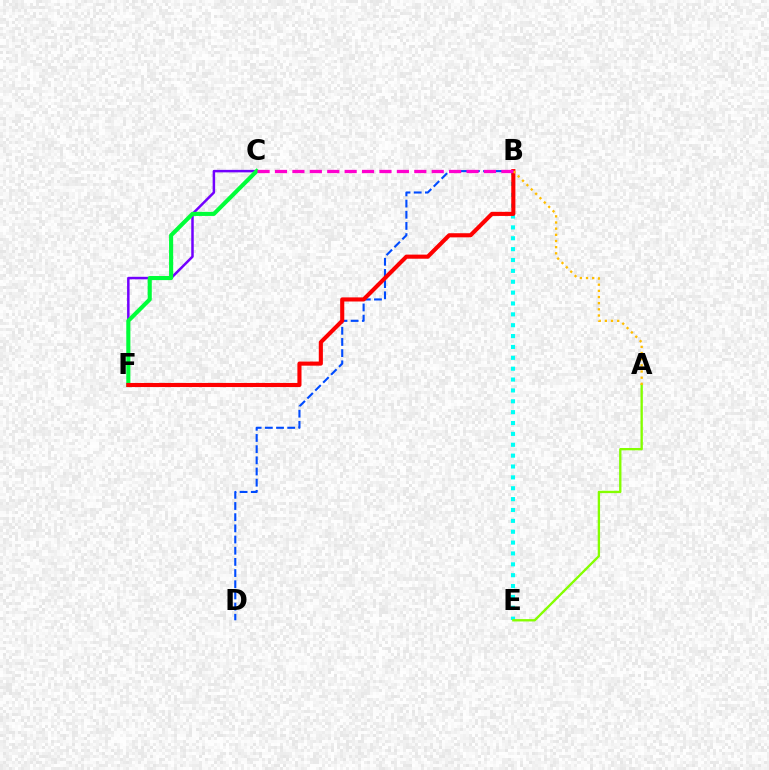{('C', 'F'): [{'color': '#7200ff', 'line_style': 'solid', 'thickness': 1.8}, {'color': '#00ff39', 'line_style': 'solid', 'thickness': 2.95}], ('B', 'E'): [{'color': '#00fff6', 'line_style': 'dotted', 'thickness': 2.95}], ('A', 'E'): [{'color': '#84ff00', 'line_style': 'solid', 'thickness': 1.69}], ('B', 'D'): [{'color': '#004bff', 'line_style': 'dashed', 'thickness': 1.52}], ('B', 'F'): [{'color': '#ff0000', 'line_style': 'solid', 'thickness': 2.95}], ('A', 'B'): [{'color': '#ffbd00', 'line_style': 'dotted', 'thickness': 1.67}], ('B', 'C'): [{'color': '#ff00cf', 'line_style': 'dashed', 'thickness': 2.37}]}